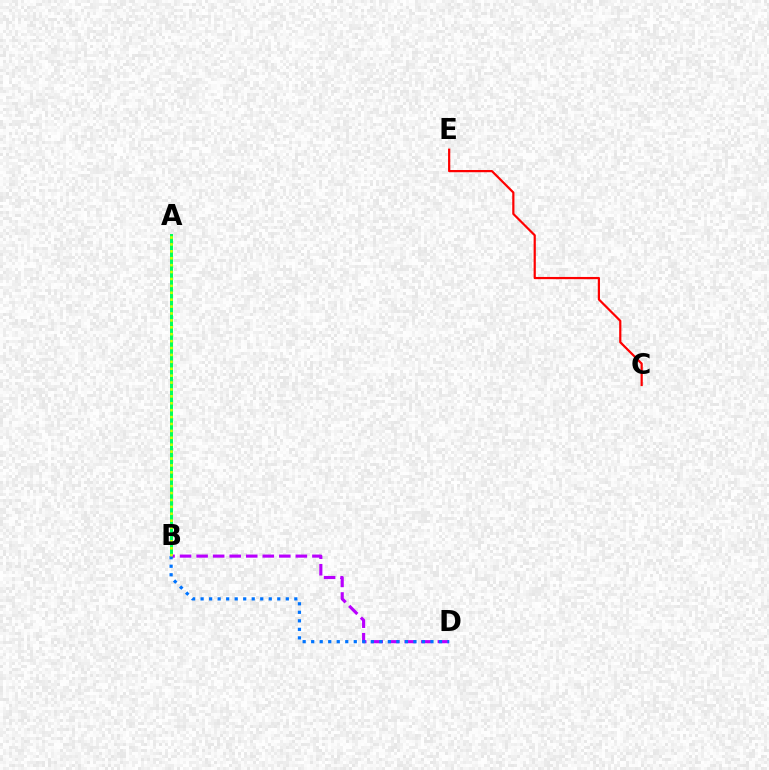{('A', 'B'): [{'color': '#00ff5c', 'line_style': 'solid', 'thickness': 2.15}, {'color': '#d1ff00', 'line_style': 'dotted', 'thickness': 1.88}], ('B', 'D'): [{'color': '#b900ff', 'line_style': 'dashed', 'thickness': 2.25}, {'color': '#0074ff', 'line_style': 'dotted', 'thickness': 2.31}], ('C', 'E'): [{'color': '#ff0000', 'line_style': 'solid', 'thickness': 1.59}]}